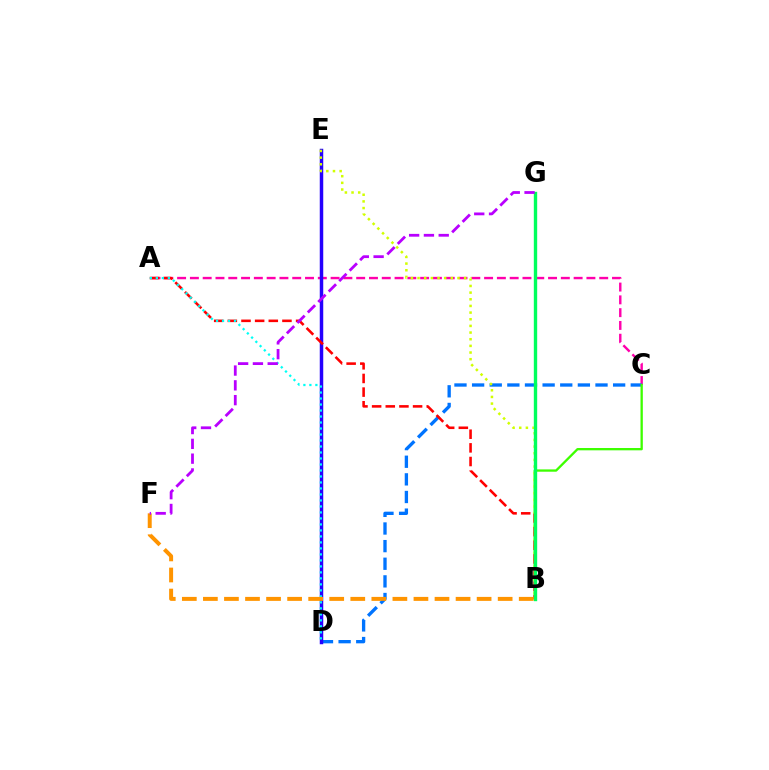{('A', 'C'): [{'color': '#ff00ac', 'line_style': 'dashed', 'thickness': 1.74}], ('C', 'D'): [{'color': '#0074ff', 'line_style': 'dashed', 'thickness': 2.39}], ('B', 'C'): [{'color': '#3dff00', 'line_style': 'solid', 'thickness': 1.66}], ('D', 'E'): [{'color': '#2500ff', 'line_style': 'solid', 'thickness': 2.5}], ('B', 'E'): [{'color': '#d1ff00', 'line_style': 'dotted', 'thickness': 1.81}], ('A', 'B'): [{'color': '#ff0000', 'line_style': 'dashed', 'thickness': 1.85}], ('A', 'D'): [{'color': '#00fff6', 'line_style': 'dotted', 'thickness': 1.63}], ('B', 'G'): [{'color': '#00ff5c', 'line_style': 'solid', 'thickness': 2.42}], ('B', 'F'): [{'color': '#ff9400', 'line_style': 'dashed', 'thickness': 2.86}], ('F', 'G'): [{'color': '#b900ff', 'line_style': 'dashed', 'thickness': 2.01}]}